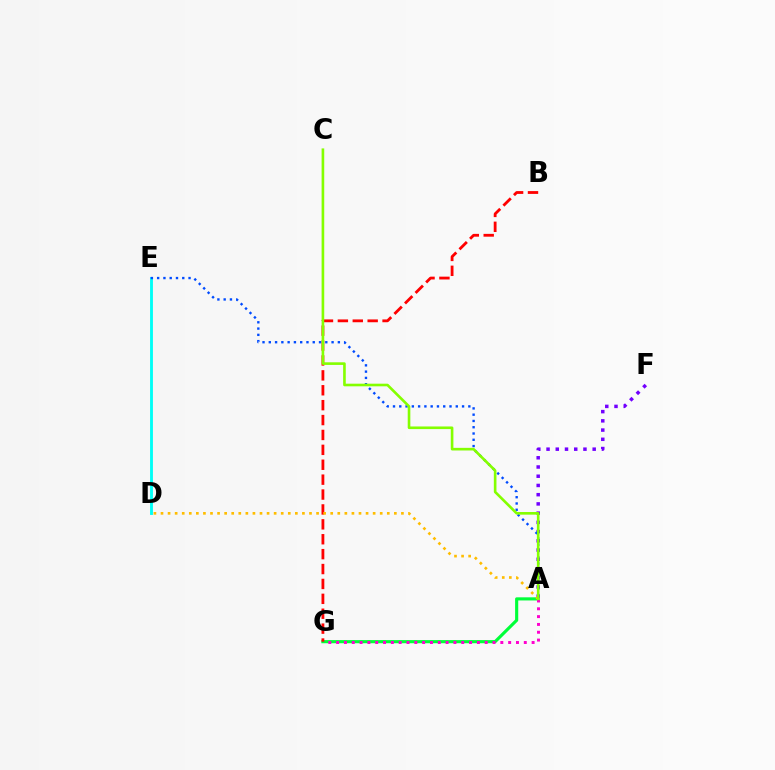{('D', 'E'): [{'color': '#00fff6', 'line_style': 'solid', 'thickness': 2.06}], ('A', 'G'): [{'color': '#00ff39', 'line_style': 'solid', 'thickness': 2.25}, {'color': '#ff00cf', 'line_style': 'dotted', 'thickness': 2.12}], ('B', 'G'): [{'color': '#ff0000', 'line_style': 'dashed', 'thickness': 2.02}], ('A', 'F'): [{'color': '#7200ff', 'line_style': 'dotted', 'thickness': 2.51}], ('A', 'E'): [{'color': '#004bff', 'line_style': 'dotted', 'thickness': 1.71}], ('A', 'D'): [{'color': '#ffbd00', 'line_style': 'dotted', 'thickness': 1.92}], ('A', 'C'): [{'color': '#84ff00', 'line_style': 'solid', 'thickness': 1.89}]}